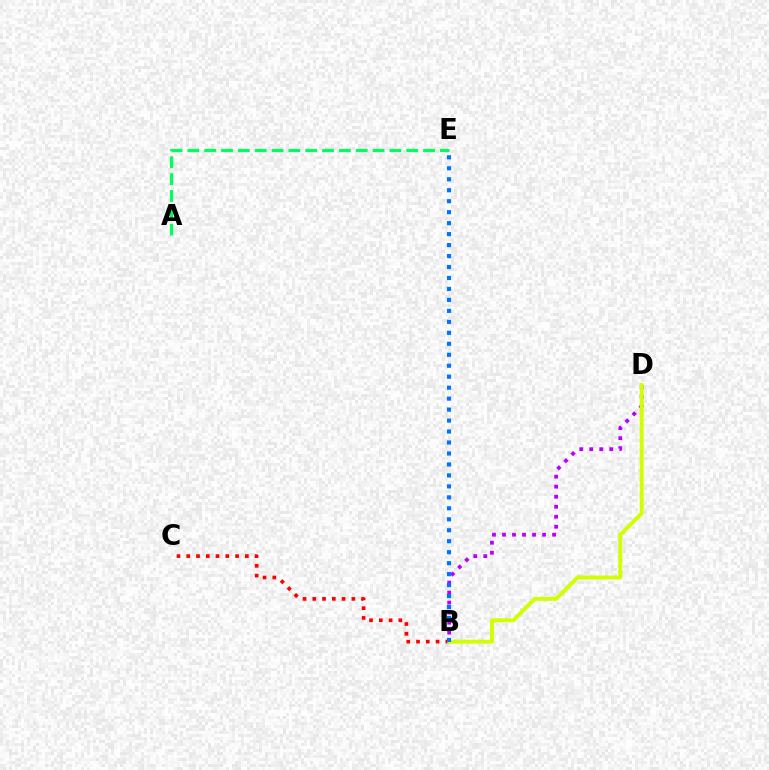{('A', 'E'): [{'color': '#00ff5c', 'line_style': 'dashed', 'thickness': 2.29}], ('B', 'D'): [{'color': '#b900ff', 'line_style': 'dotted', 'thickness': 2.72}, {'color': '#d1ff00', 'line_style': 'solid', 'thickness': 2.82}], ('B', 'C'): [{'color': '#ff0000', 'line_style': 'dotted', 'thickness': 2.65}], ('B', 'E'): [{'color': '#0074ff', 'line_style': 'dotted', 'thickness': 2.98}]}